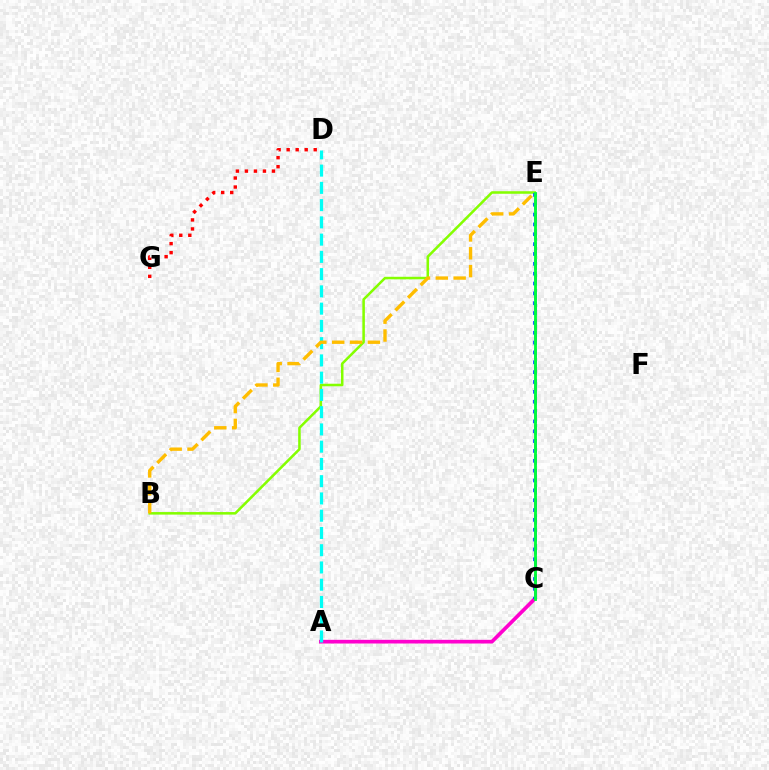{('D', 'G'): [{'color': '#ff0000', 'line_style': 'dotted', 'thickness': 2.45}], ('C', 'E'): [{'color': '#7200ff', 'line_style': 'dashed', 'thickness': 2.04}, {'color': '#004bff', 'line_style': 'dotted', 'thickness': 2.68}, {'color': '#00ff39', 'line_style': 'solid', 'thickness': 2.05}], ('A', 'C'): [{'color': '#ff00cf', 'line_style': 'solid', 'thickness': 2.65}], ('B', 'E'): [{'color': '#84ff00', 'line_style': 'solid', 'thickness': 1.83}, {'color': '#ffbd00', 'line_style': 'dashed', 'thickness': 2.42}], ('A', 'D'): [{'color': '#00fff6', 'line_style': 'dashed', 'thickness': 2.34}]}